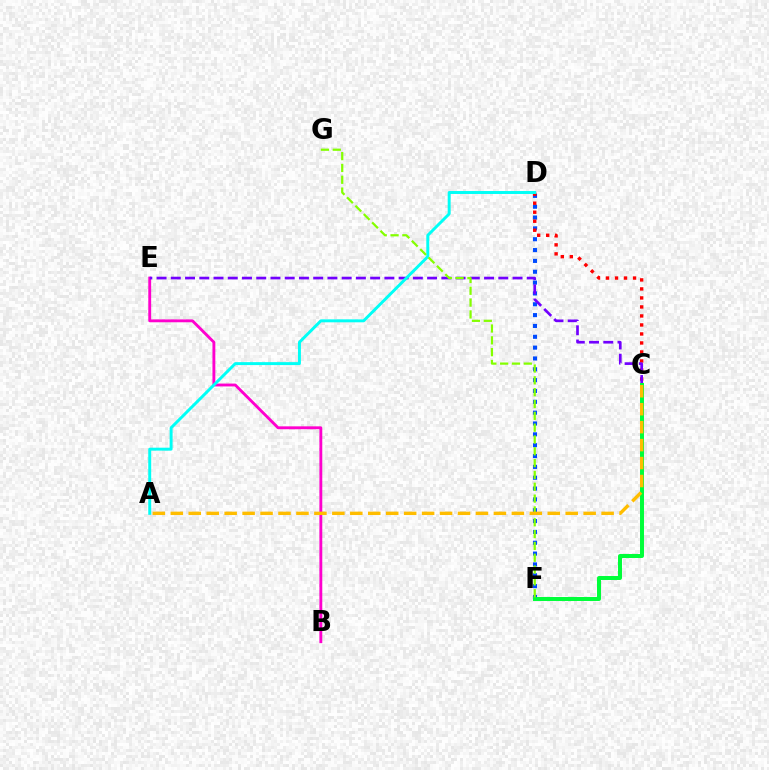{('D', 'F'): [{'color': '#004bff', 'line_style': 'dotted', 'thickness': 2.95}], ('B', 'E'): [{'color': '#ff00cf', 'line_style': 'solid', 'thickness': 2.07}], ('C', 'D'): [{'color': '#ff0000', 'line_style': 'dotted', 'thickness': 2.45}], ('C', 'E'): [{'color': '#7200ff', 'line_style': 'dashed', 'thickness': 1.93}], ('C', 'F'): [{'color': '#00ff39', 'line_style': 'solid', 'thickness': 2.86}], ('A', 'D'): [{'color': '#00fff6', 'line_style': 'solid', 'thickness': 2.12}], ('F', 'G'): [{'color': '#84ff00', 'line_style': 'dashed', 'thickness': 1.61}], ('A', 'C'): [{'color': '#ffbd00', 'line_style': 'dashed', 'thickness': 2.44}]}